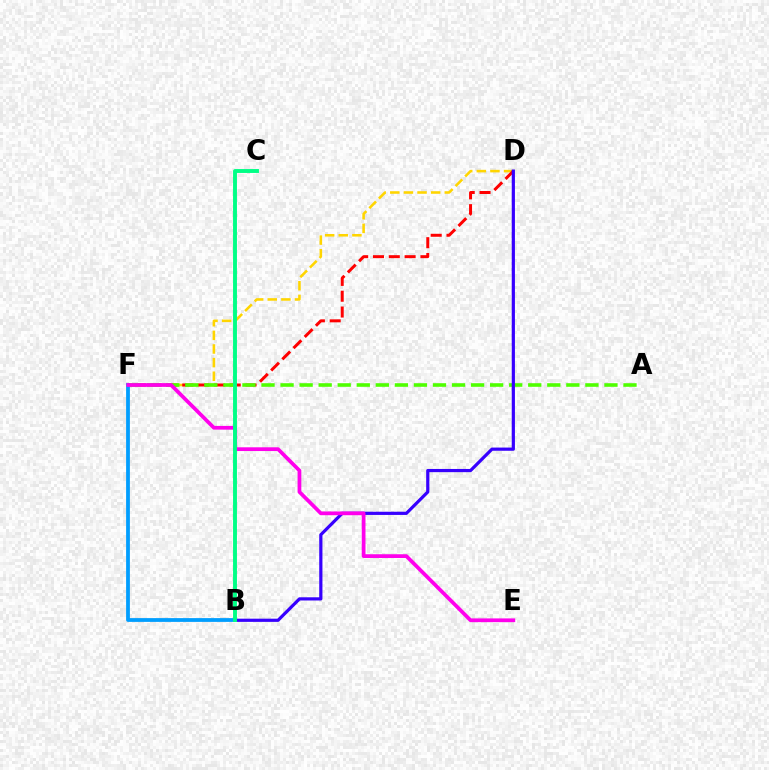{('D', 'F'): [{'color': '#ffd500', 'line_style': 'dashed', 'thickness': 1.85}, {'color': '#ff0000', 'line_style': 'dashed', 'thickness': 2.15}], ('A', 'F'): [{'color': '#4fff00', 'line_style': 'dashed', 'thickness': 2.59}], ('B', 'D'): [{'color': '#3700ff', 'line_style': 'solid', 'thickness': 2.3}], ('B', 'F'): [{'color': '#009eff', 'line_style': 'solid', 'thickness': 2.72}], ('E', 'F'): [{'color': '#ff00ed', 'line_style': 'solid', 'thickness': 2.69}], ('B', 'C'): [{'color': '#00ff86', 'line_style': 'solid', 'thickness': 2.81}]}